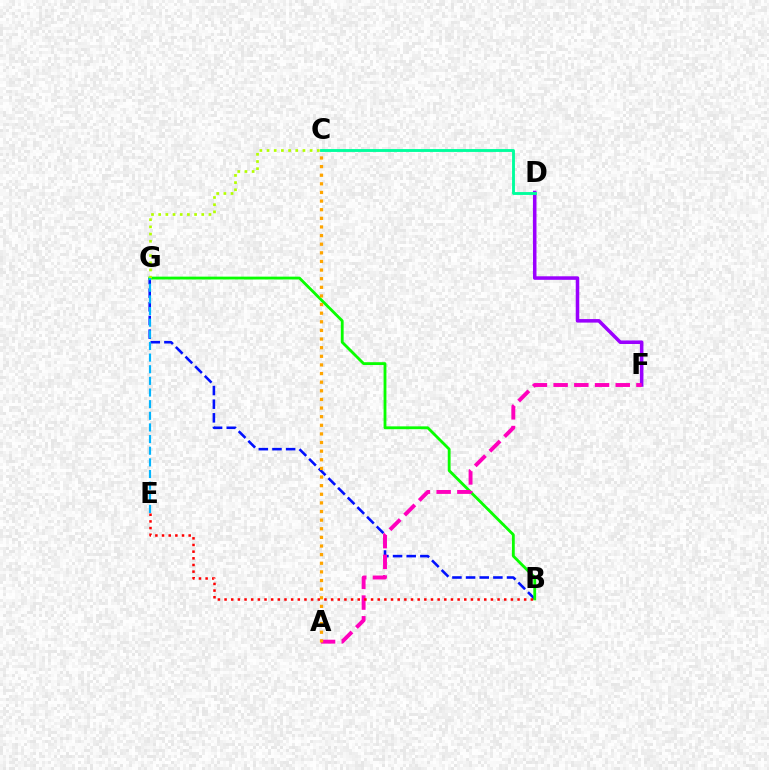{('B', 'G'): [{'color': '#0010ff', 'line_style': 'dashed', 'thickness': 1.85}, {'color': '#08ff00', 'line_style': 'solid', 'thickness': 2.03}], ('D', 'F'): [{'color': '#9b00ff', 'line_style': 'solid', 'thickness': 2.54}], ('A', 'F'): [{'color': '#ff00bd', 'line_style': 'dashed', 'thickness': 2.81}], ('C', 'G'): [{'color': '#b3ff00', 'line_style': 'dotted', 'thickness': 1.95}], ('B', 'E'): [{'color': '#ff0000', 'line_style': 'dotted', 'thickness': 1.81}], ('E', 'G'): [{'color': '#00b5ff', 'line_style': 'dashed', 'thickness': 1.58}], ('A', 'C'): [{'color': '#ffa500', 'line_style': 'dotted', 'thickness': 2.34}], ('C', 'D'): [{'color': '#00ff9d', 'line_style': 'solid', 'thickness': 2.07}]}